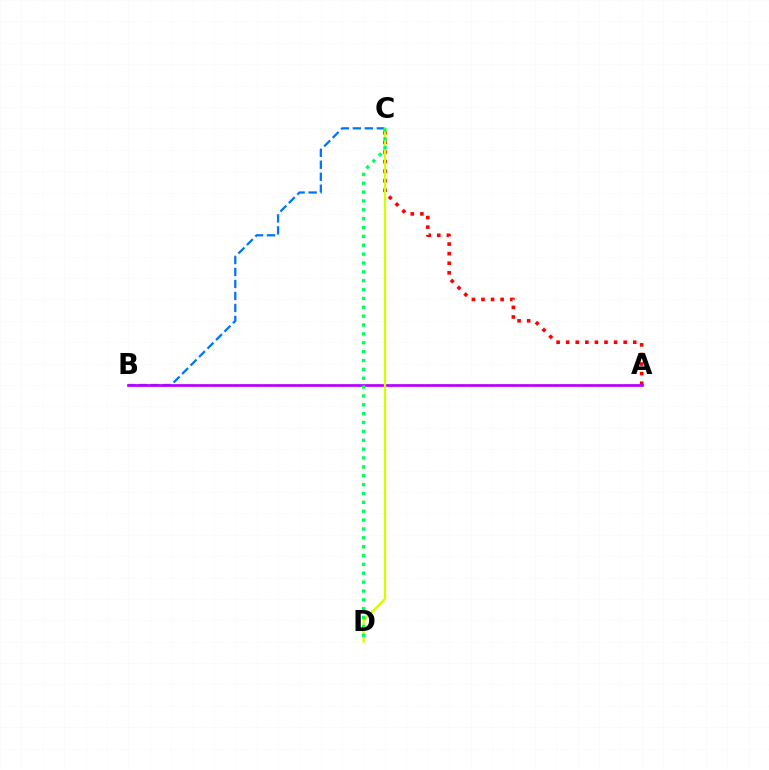{('A', 'C'): [{'color': '#ff0000', 'line_style': 'dotted', 'thickness': 2.6}], ('B', 'C'): [{'color': '#0074ff', 'line_style': 'dashed', 'thickness': 1.63}], ('A', 'B'): [{'color': '#b900ff', 'line_style': 'solid', 'thickness': 1.97}], ('C', 'D'): [{'color': '#d1ff00', 'line_style': 'solid', 'thickness': 1.63}, {'color': '#00ff5c', 'line_style': 'dotted', 'thickness': 2.41}]}